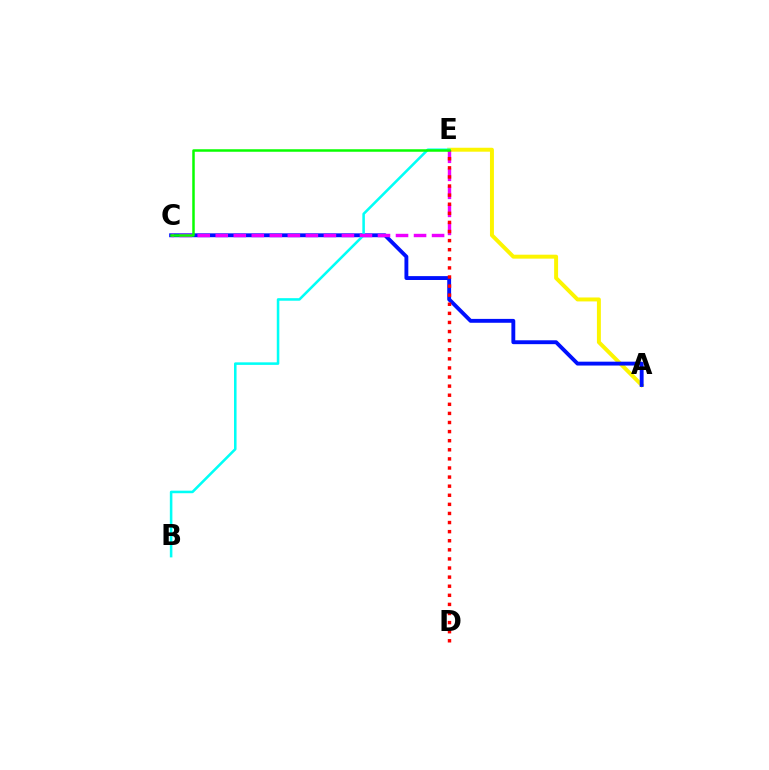{('A', 'E'): [{'color': '#fcf500', 'line_style': 'solid', 'thickness': 2.84}], ('A', 'C'): [{'color': '#0010ff', 'line_style': 'solid', 'thickness': 2.79}], ('B', 'E'): [{'color': '#00fff6', 'line_style': 'solid', 'thickness': 1.84}], ('C', 'E'): [{'color': '#ee00ff', 'line_style': 'dashed', 'thickness': 2.45}, {'color': '#08ff00', 'line_style': 'solid', 'thickness': 1.8}], ('D', 'E'): [{'color': '#ff0000', 'line_style': 'dotted', 'thickness': 2.47}]}